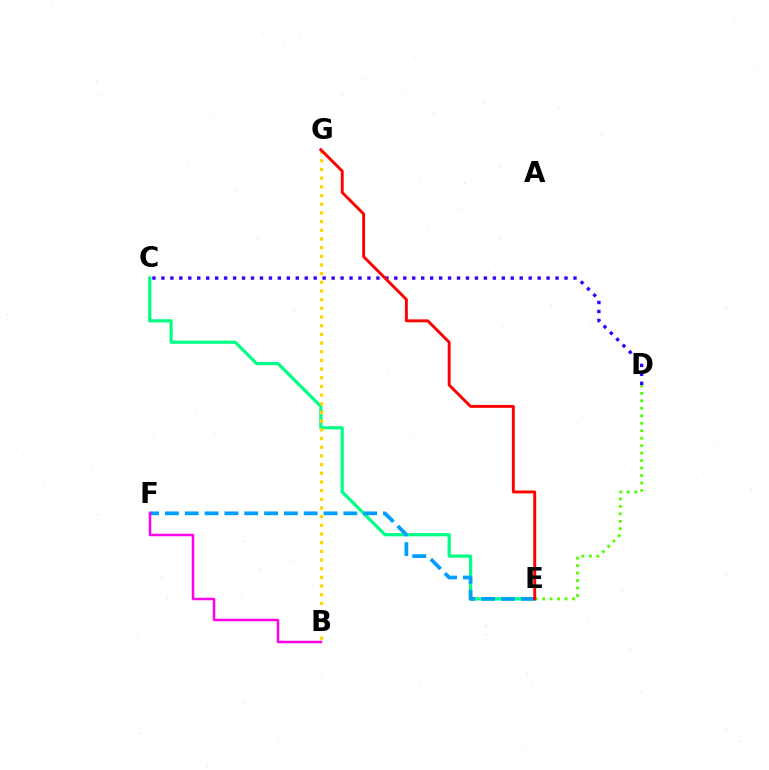{('D', 'E'): [{'color': '#4fff00', 'line_style': 'dotted', 'thickness': 2.03}], ('C', 'E'): [{'color': '#00ff86', 'line_style': 'solid', 'thickness': 2.31}], ('B', 'G'): [{'color': '#ffd500', 'line_style': 'dotted', 'thickness': 2.36}], ('C', 'D'): [{'color': '#3700ff', 'line_style': 'dotted', 'thickness': 2.43}], ('E', 'F'): [{'color': '#009eff', 'line_style': 'dashed', 'thickness': 2.69}], ('E', 'G'): [{'color': '#ff0000', 'line_style': 'solid', 'thickness': 2.1}], ('B', 'F'): [{'color': '#ff00ed', 'line_style': 'solid', 'thickness': 1.79}]}